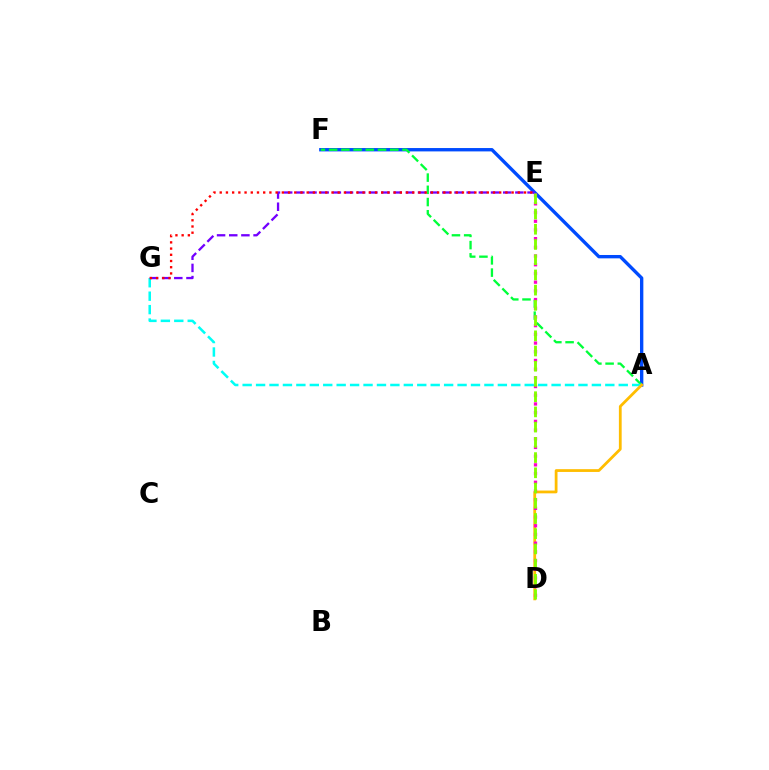{('A', 'F'): [{'color': '#004bff', 'line_style': 'solid', 'thickness': 2.42}, {'color': '#00ff39', 'line_style': 'dashed', 'thickness': 1.66}], ('A', 'G'): [{'color': '#00fff6', 'line_style': 'dashed', 'thickness': 1.82}], ('A', 'D'): [{'color': '#ffbd00', 'line_style': 'solid', 'thickness': 2.0}], ('E', 'G'): [{'color': '#7200ff', 'line_style': 'dashed', 'thickness': 1.65}, {'color': '#ff0000', 'line_style': 'dotted', 'thickness': 1.69}], ('D', 'E'): [{'color': '#ff00cf', 'line_style': 'dotted', 'thickness': 2.36}, {'color': '#84ff00', 'line_style': 'dashed', 'thickness': 2.07}]}